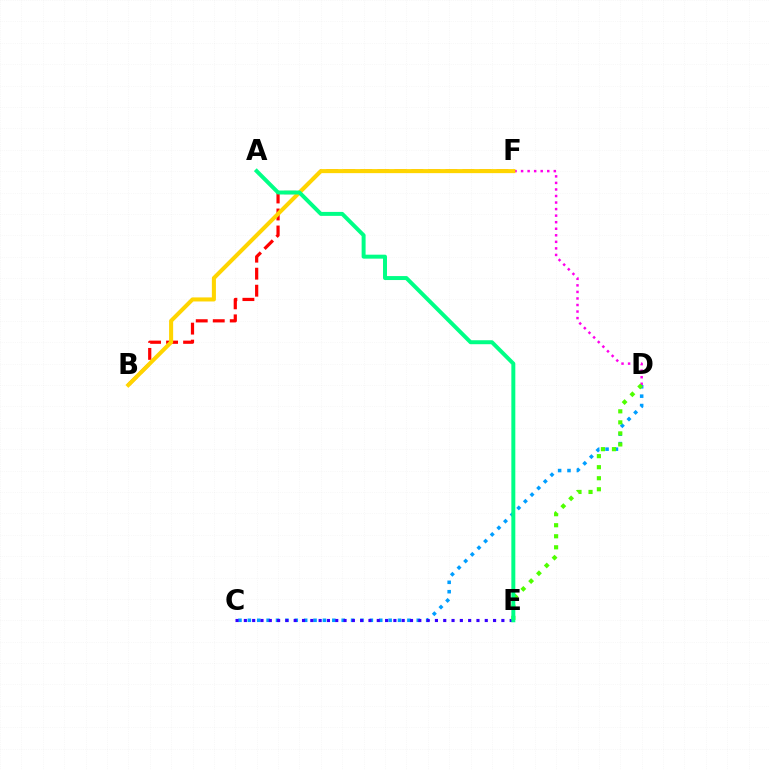{('B', 'F'): [{'color': '#ff0000', 'line_style': 'dashed', 'thickness': 2.31}, {'color': '#ffd500', 'line_style': 'solid', 'thickness': 2.92}], ('C', 'D'): [{'color': '#009eff', 'line_style': 'dotted', 'thickness': 2.55}], ('C', 'E'): [{'color': '#3700ff', 'line_style': 'dotted', 'thickness': 2.26}], ('D', 'F'): [{'color': '#ff00ed', 'line_style': 'dotted', 'thickness': 1.78}], ('D', 'E'): [{'color': '#4fff00', 'line_style': 'dotted', 'thickness': 3.0}], ('A', 'E'): [{'color': '#00ff86', 'line_style': 'solid', 'thickness': 2.86}]}